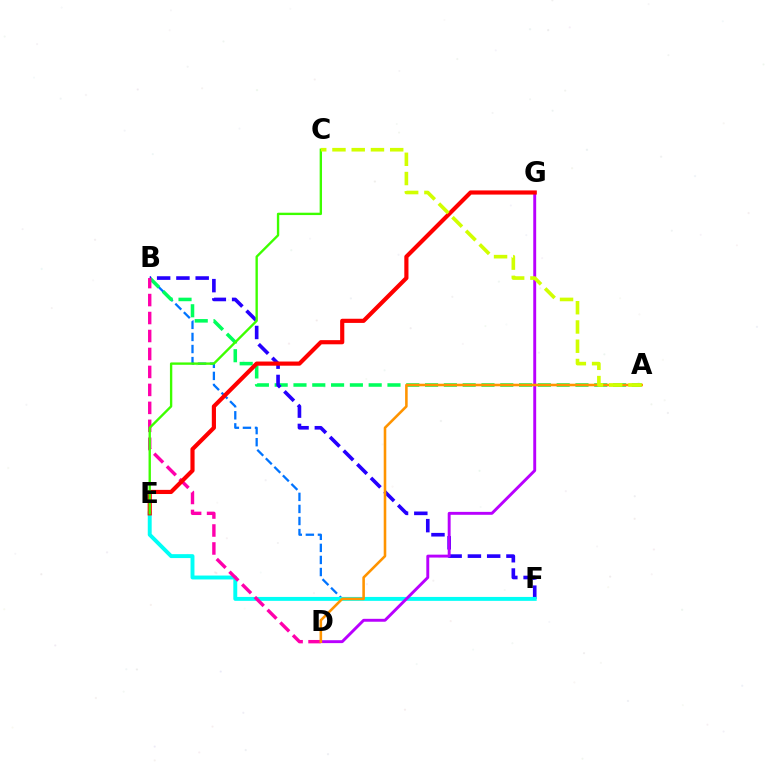{('B', 'F'): [{'color': '#0074ff', 'line_style': 'dashed', 'thickness': 1.64}, {'color': '#2500ff', 'line_style': 'dashed', 'thickness': 2.62}], ('A', 'B'): [{'color': '#00ff5c', 'line_style': 'dashed', 'thickness': 2.55}], ('E', 'F'): [{'color': '#00fff6', 'line_style': 'solid', 'thickness': 2.82}], ('D', 'G'): [{'color': '#b900ff', 'line_style': 'solid', 'thickness': 2.1}], ('B', 'D'): [{'color': '#ff00ac', 'line_style': 'dashed', 'thickness': 2.44}], ('A', 'D'): [{'color': '#ff9400', 'line_style': 'solid', 'thickness': 1.85}], ('E', 'G'): [{'color': '#ff0000', 'line_style': 'solid', 'thickness': 2.99}], ('C', 'E'): [{'color': '#3dff00', 'line_style': 'solid', 'thickness': 1.7}], ('A', 'C'): [{'color': '#d1ff00', 'line_style': 'dashed', 'thickness': 2.61}]}